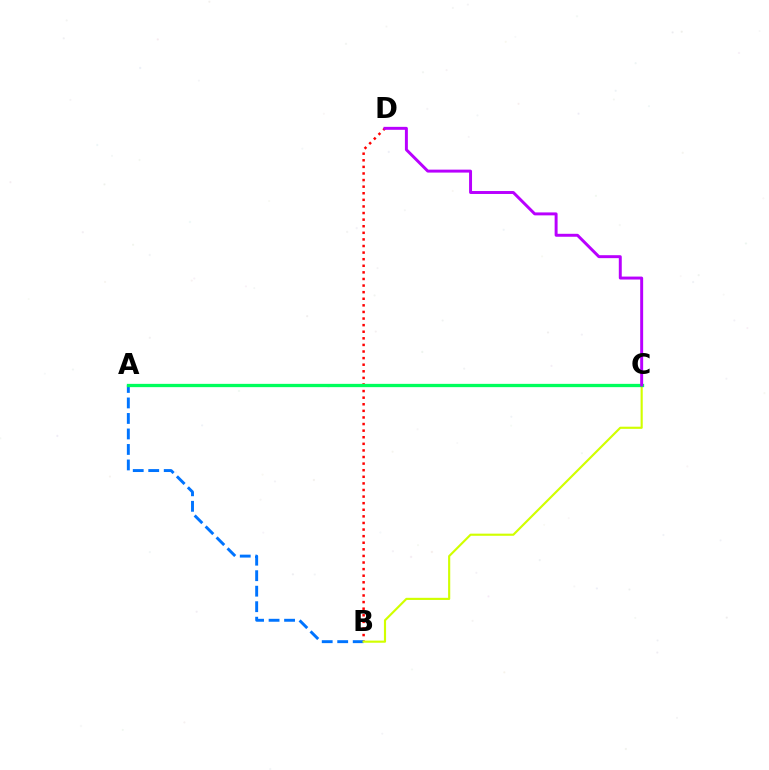{('B', 'D'): [{'color': '#ff0000', 'line_style': 'dotted', 'thickness': 1.79}], ('A', 'B'): [{'color': '#0074ff', 'line_style': 'dashed', 'thickness': 2.11}], ('B', 'C'): [{'color': '#d1ff00', 'line_style': 'solid', 'thickness': 1.55}], ('A', 'C'): [{'color': '#00ff5c', 'line_style': 'solid', 'thickness': 2.37}], ('C', 'D'): [{'color': '#b900ff', 'line_style': 'solid', 'thickness': 2.13}]}